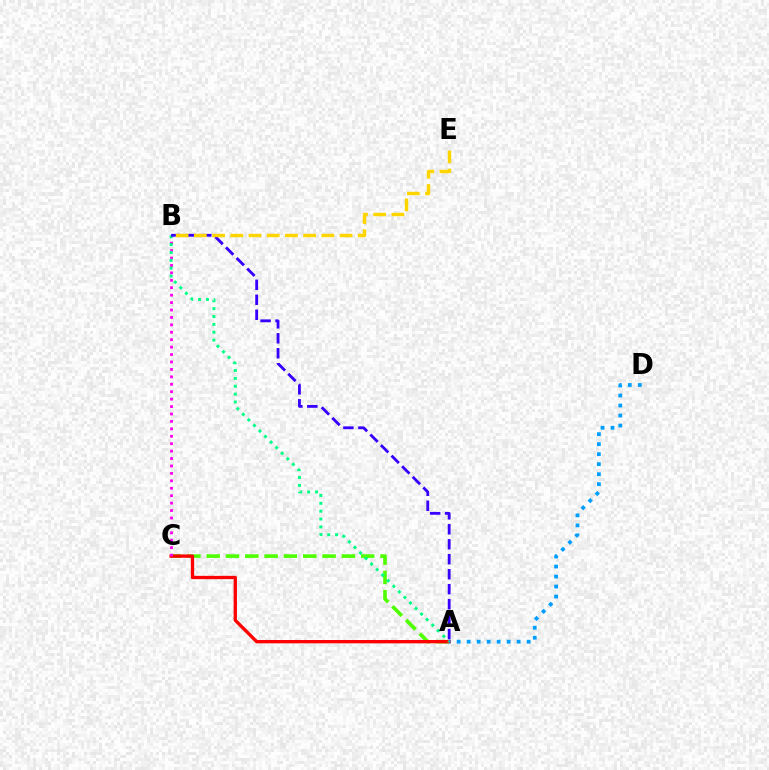{('A', 'C'): [{'color': '#4fff00', 'line_style': 'dashed', 'thickness': 2.62}, {'color': '#ff0000', 'line_style': 'solid', 'thickness': 2.4}], ('B', 'C'): [{'color': '#ff00ed', 'line_style': 'dotted', 'thickness': 2.02}], ('A', 'B'): [{'color': '#00ff86', 'line_style': 'dotted', 'thickness': 2.14}, {'color': '#3700ff', 'line_style': 'dashed', 'thickness': 2.03}], ('B', 'E'): [{'color': '#ffd500', 'line_style': 'dashed', 'thickness': 2.47}], ('A', 'D'): [{'color': '#009eff', 'line_style': 'dotted', 'thickness': 2.72}]}